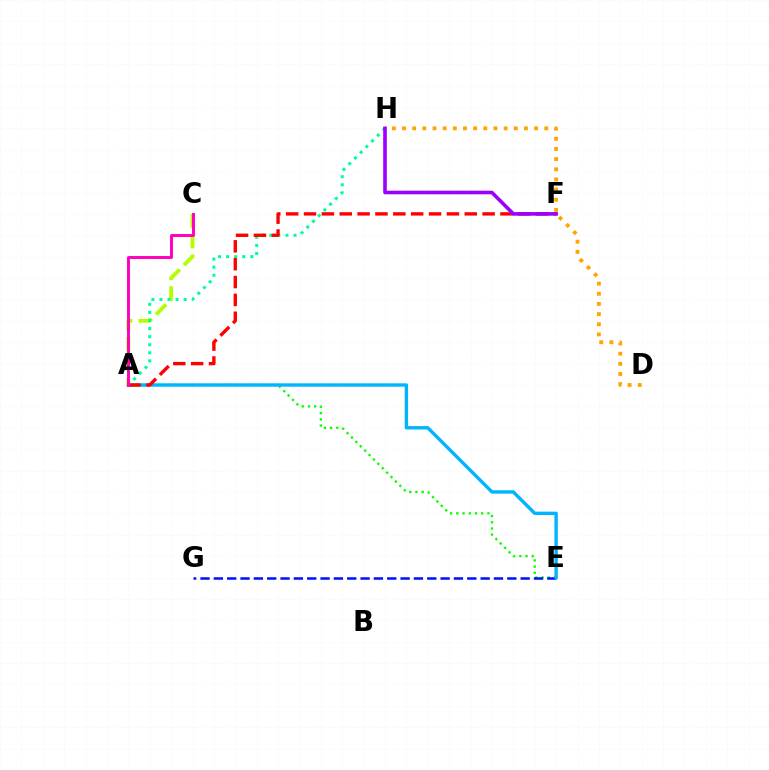{('D', 'H'): [{'color': '#ffa500', 'line_style': 'dotted', 'thickness': 2.76}], ('A', 'E'): [{'color': '#08ff00', 'line_style': 'dotted', 'thickness': 1.69}, {'color': '#00b5ff', 'line_style': 'solid', 'thickness': 2.44}], ('E', 'G'): [{'color': '#0010ff', 'line_style': 'dashed', 'thickness': 1.81}], ('A', 'C'): [{'color': '#b3ff00', 'line_style': 'dashed', 'thickness': 2.76}, {'color': '#ff00bd', 'line_style': 'solid', 'thickness': 2.11}], ('A', 'H'): [{'color': '#00ff9d', 'line_style': 'dotted', 'thickness': 2.19}], ('A', 'F'): [{'color': '#ff0000', 'line_style': 'dashed', 'thickness': 2.43}], ('F', 'H'): [{'color': '#9b00ff', 'line_style': 'solid', 'thickness': 2.61}]}